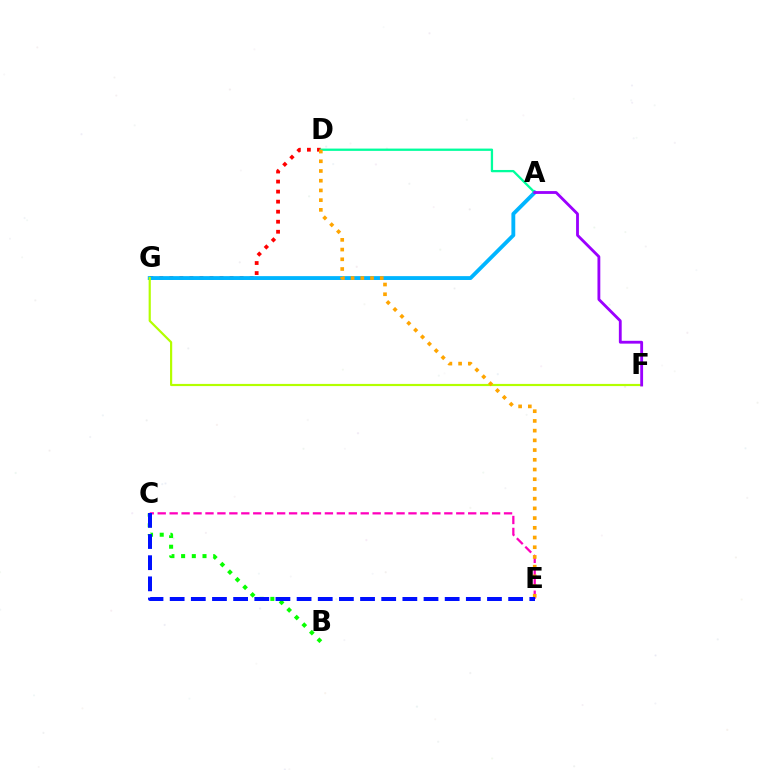{('C', 'E'): [{'color': '#ff00bd', 'line_style': 'dashed', 'thickness': 1.62}, {'color': '#0010ff', 'line_style': 'dashed', 'thickness': 2.87}], ('D', 'G'): [{'color': '#ff0000', 'line_style': 'dotted', 'thickness': 2.73}], ('A', 'G'): [{'color': '#00b5ff', 'line_style': 'solid', 'thickness': 2.78}], ('F', 'G'): [{'color': '#b3ff00', 'line_style': 'solid', 'thickness': 1.57}], ('A', 'D'): [{'color': '#00ff9d', 'line_style': 'solid', 'thickness': 1.65}], ('D', 'E'): [{'color': '#ffa500', 'line_style': 'dotted', 'thickness': 2.64}], ('B', 'C'): [{'color': '#08ff00', 'line_style': 'dotted', 'thickness': 2.91}], ('A', 'F'): [{'color': '#9b00ff', 'line_style': 'solid', 'thickness': 2.04}]}